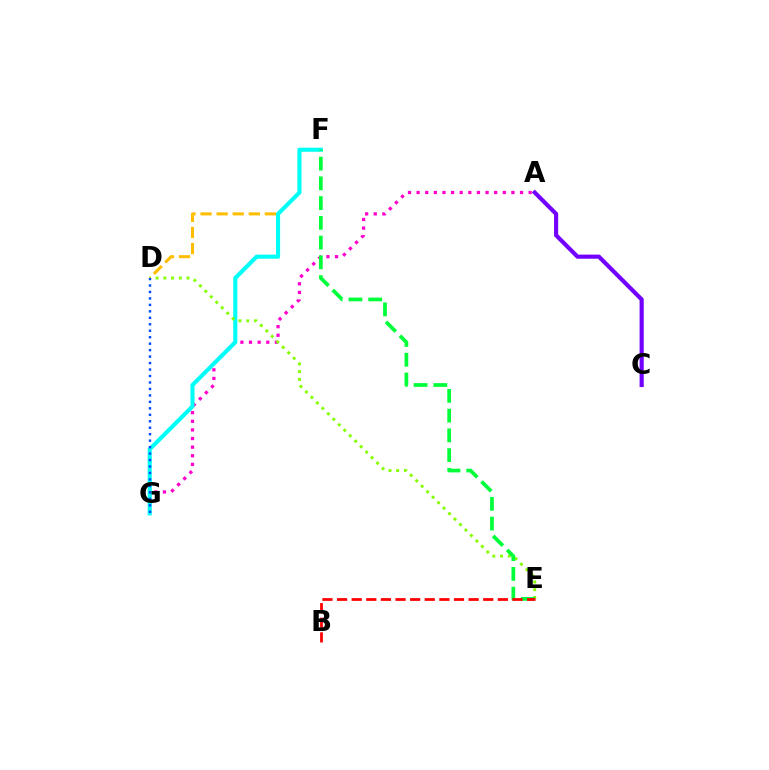{('D', 'F'): [{'color': '#ffbd00', 'line_style': 'dashed', 'thickness': 2.18}], ('A', 'G'): [{'color': '#ff00cf', 'line_style': 'dotted', 'thickness': 2.34}], ('F', 'G'): [{'color': '#00fff6', 'line_style': 'solid', 'thickness': 2.96}], ('D', 'E'): [{'color': '#84ff00', 'line_style': 'dotted', 'thickness': 2.1}], ('D', 'G'): [{'color': '#004bff', 'line_style': 'dotted', 'thickness': 1.76}], ('E', 'F'): [{'color': '#00ff39', 'line_style': 'dashed', 'thickness': 2.68}], ('A', 'C'): [{'color': '#7200ff', 'line_style': 'solid', 'thickness': 2.98}], ('B', 'E'): [{'color': '#ff0000', 'line_style': 'dashed', 'thickness': 1.99}]}